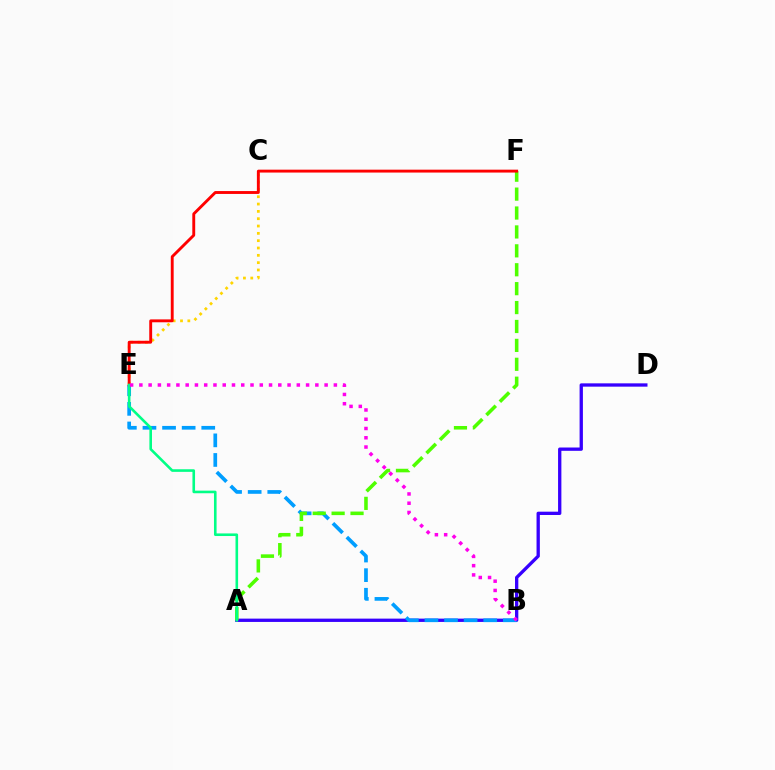{('A', 'D'): [{'color': '#3700ff', 'line_style': 'solid', 'thickness': 2.38}], ('B', 'E'): [{'color': '#009eff', 'line_style': 'dashed', 'thickness': 2.66}, {'color': '#ff00ed', 'line_style': 'dotted', 'thickness': 2.52}], ('C', 'E'): [{'color': '#ffd500', 'line_style': 'dotted', 'thickness': 1.99}], ('A', 'F'): [{'color': '#4fff00', 'line_style': 'dashed', 'thickness': 2.57}], ('E', 'F'): [{'color': '#ff0000', 'line_style': 'solid', 'thickness': 2.08}], ('A', 'E'): [{'color': '#00ff86', 'line_style': 'solid', 'thickness': 1.87}]}